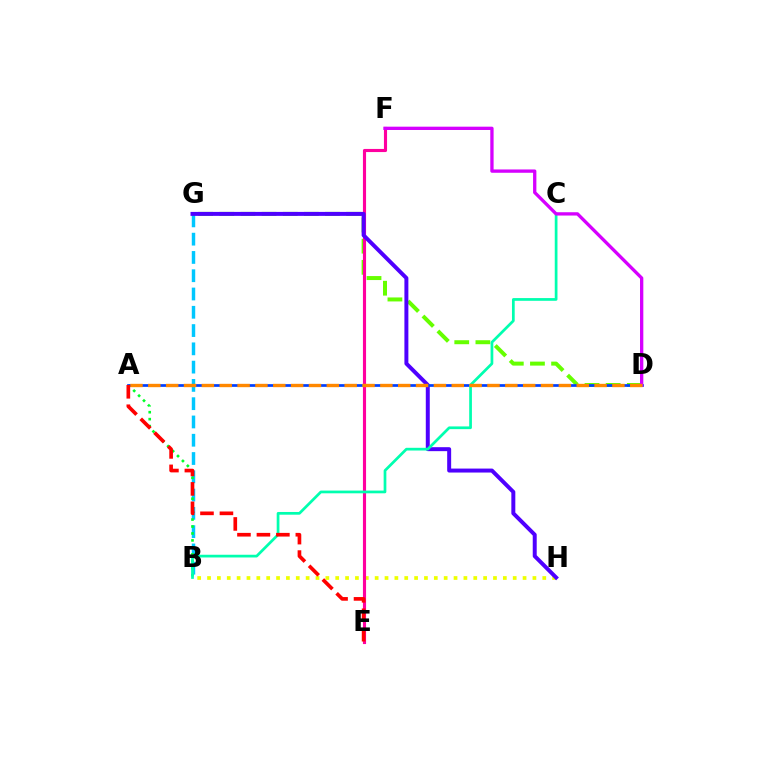{('B', 'G'): [{'color': '#00c7ff', 'line_style': 'dashed', 'thickness': 2.48}], ('B', 'H'): [{'color': '#eeff00', 'line_style': 'dotted', 'thickness': 2.68}], ('D', 'G'): [{'color': '#66ff00', 'line_style': 'dashed', 'thickness': 2.87}], ('E', 'F'): [{'color': '#ff00a0', 'line_style': 'solid', 'thickness': 2.25}], ('A', 'B'): [{'color': '#00ff27', 'line_style': 'dotted', 'thickness': 1.89}], ('G', 'H'): [{'color': '#4f00ff', 'line_style': 'solid', 'thickness': 2.86}], ('A', 'D'): [{'color': '#003fff', 'line_style': 'solid', 'thickness': 1.95}, {'color': '#ff8800', 'line_style': 'dashed', 'thickness': 2.42}], ('B', 'C'): [{'color': '#00ffaf', 'line_style': 'solid', 'thickness': 1.96}], ('D', 'F'): [{'color': '#d600ff', 'line_style': 'solid', 'thickness': 2.38}], ('A', 'E'): [{'color': '#ff0000', 'line_style': 'dashed', 'thickness': 2.64}]}